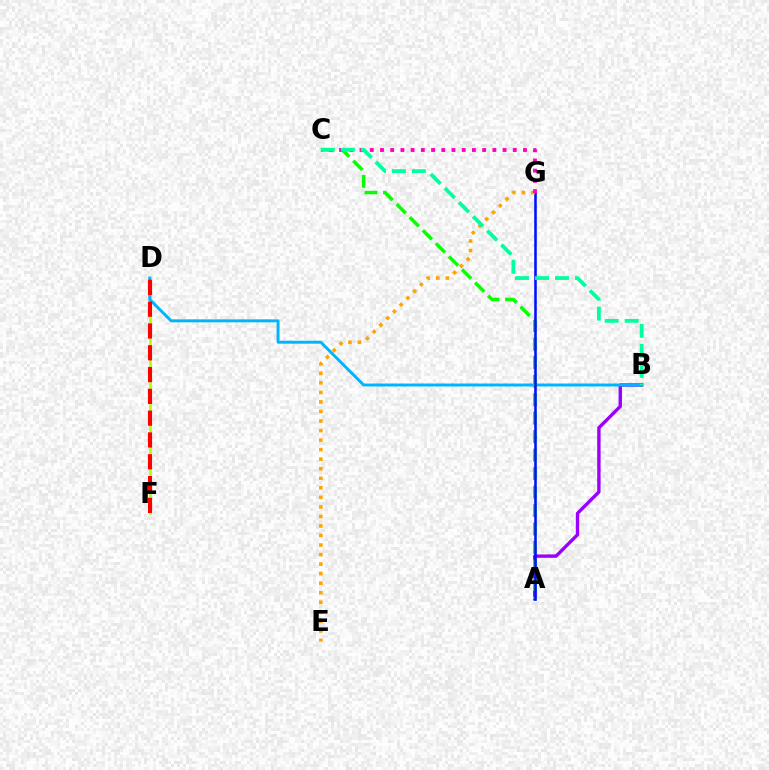{('A', 'B'): [{'color': '#9b00ff', 'line_style': 'solid', 'thickness': 2.43}], ('D', 'F'): [{'color': '#b3ff00', 'line_style': 'solid', 'thickness': 1.98}, {'color': '#ff0000', 'line_style': 'dashed', 'thickness': 2.96}], ('B', 'D'): [{'color': '#00b5ff', 'line_style': 'solid', 'thickness': 2.12}], ('A', 'C'): [{'color': '#08ff00', 'line_style': 'dashed', 'thickness': 2.51}], ('A', 'G'): [{'color': '#0010ff', 'line_style': 'solid', 'thickness': 1.85}], ('E', 'G'): [{'color': '#ffa500', 'line_style': 'dotted', 'thickness': 2.59}], ('C', 'G'): [{'color': '#ff00bd', 'line_style': 'dotted', 'thickness': 2.78}], ('B', 'C'): [{'color': '#00ff9d', 'line_style': 'dashed', 'thickness': 2.72}]}